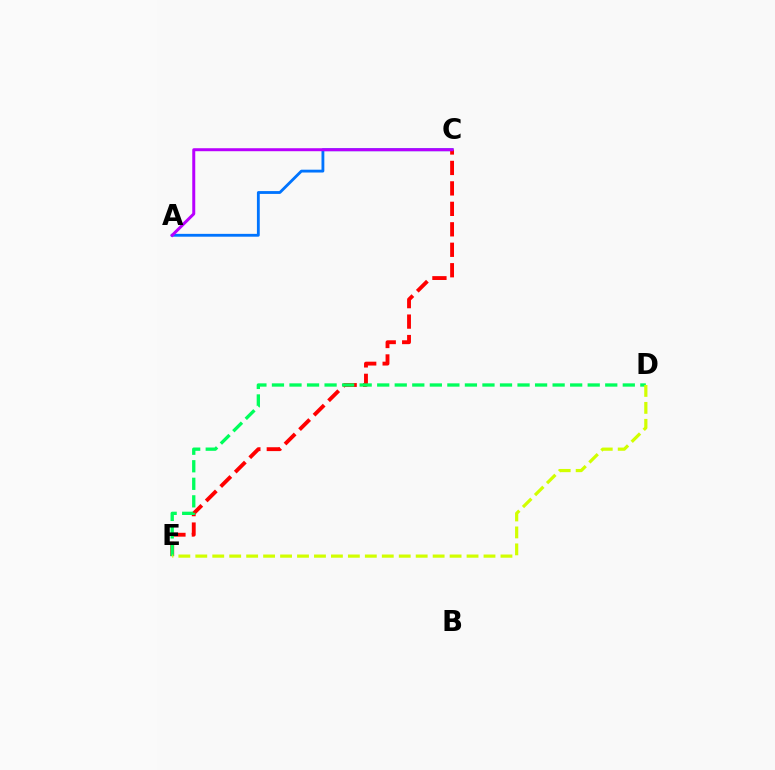{('A', 'C'): [{'color': '#0074ff', 'line_style': 'solid', 'thickness': 2.04}, {'color': '#b900ff', 'line_style': 'solid', 'thickness': 2.15}], ('C', 'E'): [{'color': '#ff0000', 'line_style': 'dashed', 'thickness': 2.78}], ('D', 'E'): [{'color': '#00ff5c', 'line_style': 'dashed', 'thickness': 2.38}, {'color': '#d1ff00', 'line_style': 'dashed', 'thickness': 2.3}]}